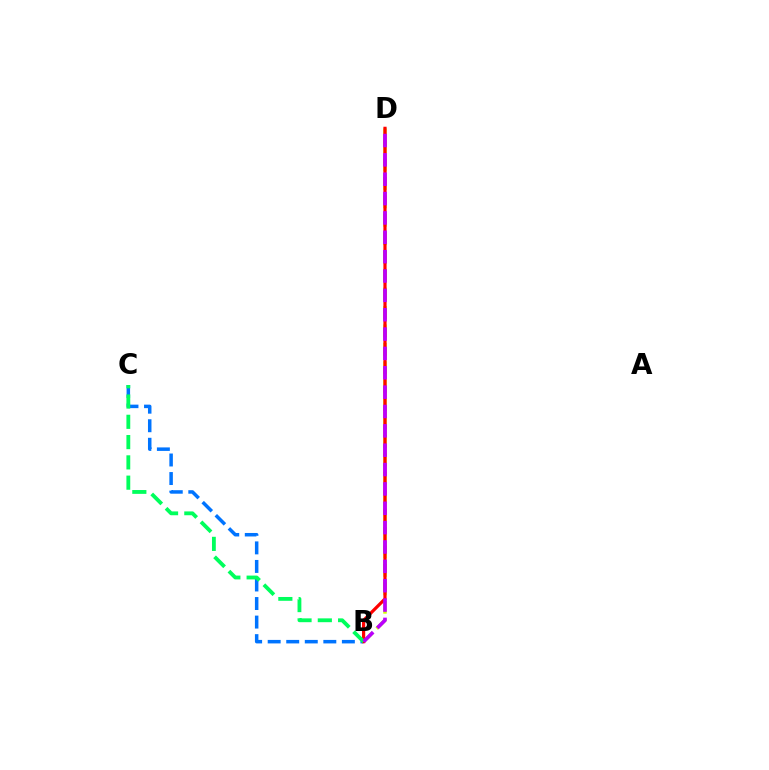{('B', 'D'): [{'color': '#d1ff00', 'line_style': 'dashed', 'thickness': 2.5}, {'color': '#ff0000', 'line_style': 'solid', 'thickness': 2.3}, {'color': '#b900ff', 'line_style': 'dashed', 'thickness': 2.63}], ('B', 'C'): [{'color': '#0074ff', 'line_style': 'dashed', 'thickness': 2.52}, {'color': '#00ff5c', 'line_style': 'dashed', 'thickness': 2.76}]}